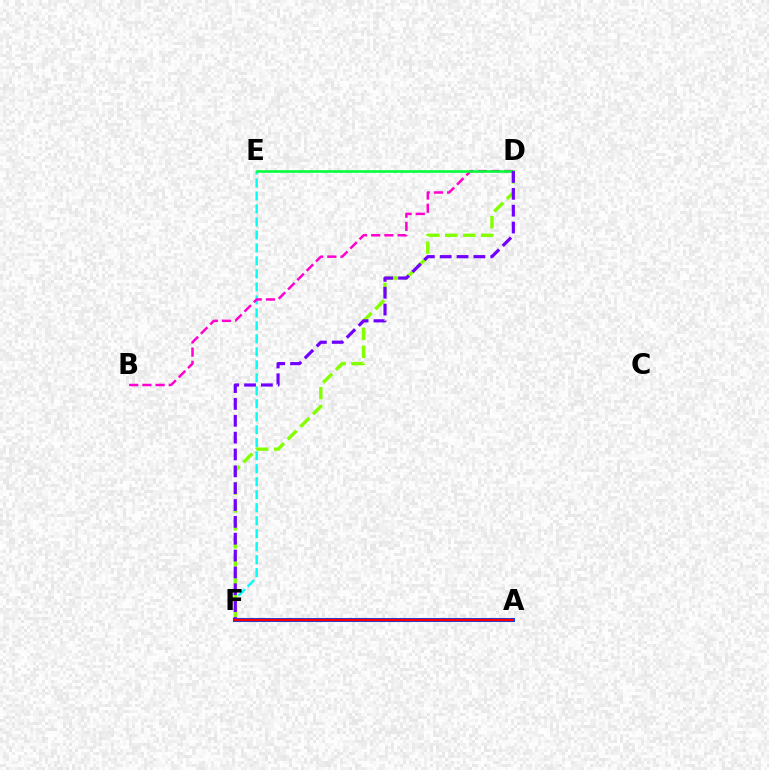{('E', 'F'): [{'color': '#00fff6', 'line_style': 'dashed', 'thickness': 1.76}], ('D', 'F'): [{'color': '#84ff00', 'line_style': 'dashed', 'thickness': 2.43}, {'color': '#7200ff', 'line_style': 'dashed', 'thickness': 2.29}], ('B', 'D'): [{'color': '#ff00cf', 'line_style': 'dashed', 'thickness': 1.79}], ('D', 'E'): [{'color': '#00ff39', 'line_style': 'solid', 'thickness': 1.86}], ('A', 'F'): [{'color': '#ffbd00', 'line_style': 'dashed', 'thickness': 2.6}, {'color': '#004bff', 'line_style': 'solid', 'thickness': 2.91}, {'color': '#ff0000', 'line_style': 'solid', 'thickness': 1.73}]}